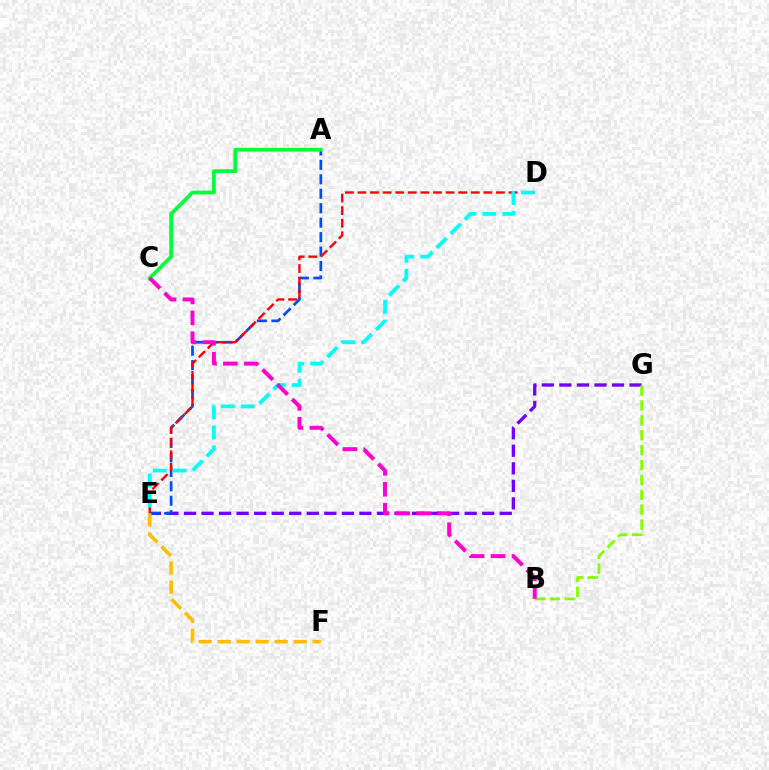{('E', 'G'): [{'color': '#7200ff', 'line_style': 'dashed', 'thickness': 2.38}], ('A', 'E'): [{'color': '#004bff', 'line_style': 'dashed', 'thickness': 1.96}], ('D', 'E'): [{'color': '#ff0000', 'line_style': 'dashed', 'thickness': 1.71}, {'color': '#00fff6', 'line_style': 'dashed', 'thickness': 2.71}], ('A', 'C'): [{'color': '#00ff39', 'line_style': 'solid', 'thickness': 2.67}], ('B', 'G'): [{'color': '#84ff00', 'line_style': 'dashed', 'thickness': 2.02}], ('E', 'F'): [{'color': '#ffbd00', 'line_style': 'dashed', 'thickness': 2.58}], ('B', 'C'): [{'color': '#ff00cf', 'line_style': 'dashed', 'thickness': 2.84}]}